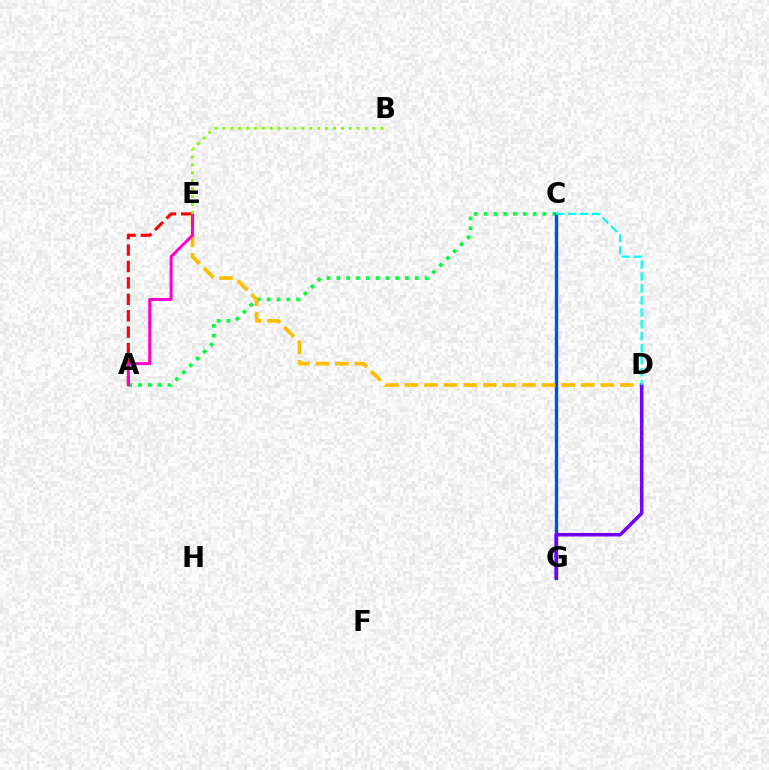{('A', 'C'): [{'color': '#00ff39', 'line_style': 'dotted', 'thickness': 2.67}], ('C', 'G'): [{'color': '#004bff', 'line_style': 'solid', 'thickness': 2.42}], ('A', 'E'): [{'color': '#ff0000', 'line_style': 'dashed', 'thickness': 2.23}, {'color': '#ff00cf', 'line_style': 'solid', 'thickness': 2.16}], ('D', 'E'): [{'color': '#ffbd00', 'line_style': 'dashed', 'thickness': 2.66}], ('D', 'G'): [{'color': '#7200ff', 'line_style': 'solid', 'thickness': 2.53}], ('B', 'E'): [{'color': '#84ff00', 'line_style': 'dotted', 'thickness': 2.15}], ('C', 'D'): [{'color': '#00fff6', 'line_style': 'dashed', 'thickness': 1.62}]}